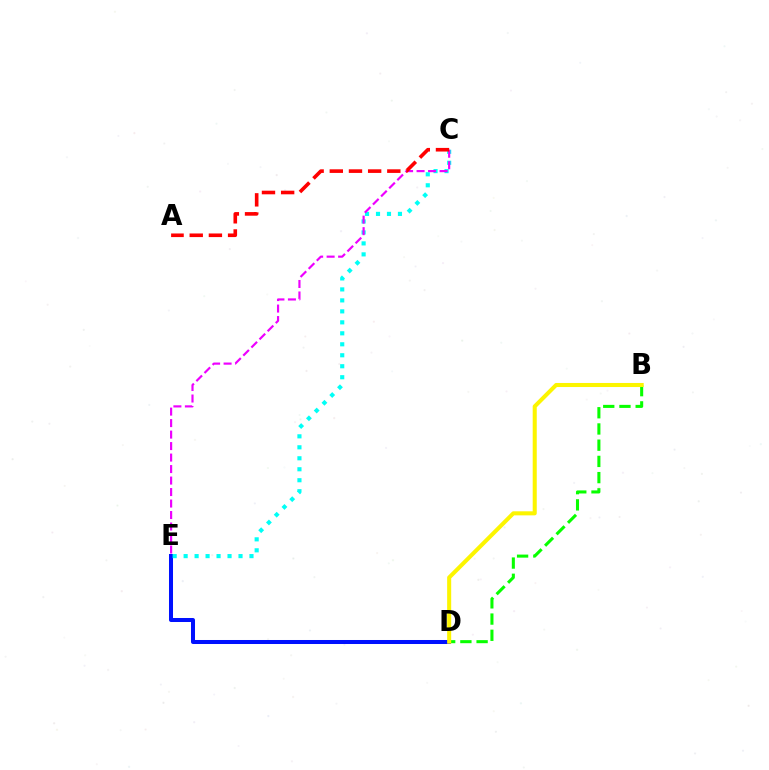{('B', 'D'): [{'color': '#08ff00', 'line_style': 'dashed', 'thickness': 2.2}, {'color': '#fcf500', 'line_style': 'solid', 'thickness': 2.91}], ('D', 'E'): [{'color': '#0010ff', 'line_style': 'solid', 'thickness': 2.89}], ('C', 'E'): [{'color': '#00fff6', 'line_style': 'dotted', 'thickness': 2.98}, {'color': '#ee00ff', 'line_style': 'dashed', 'thickness': 1.56}], ('A', 'C'): [{'color': '#ff0000', 'line_style': 'dashed', 'thickness': 2.6}]}